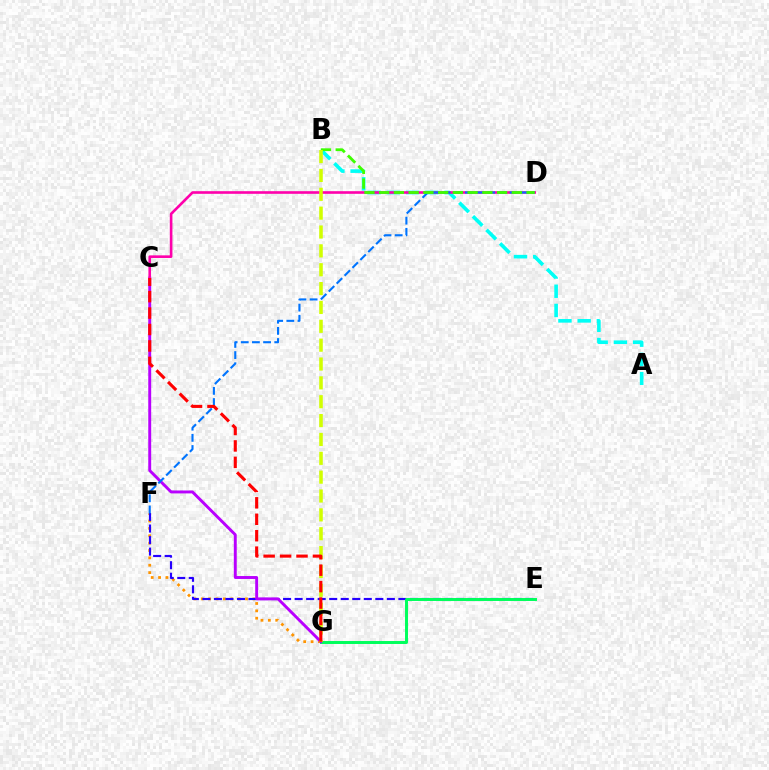{('A', 'B'): [{'color': '#00fff6', 'line_style': 'dashed', 'thickness': 2.61}], ('F', 'G'): [{'color': '#ff9400', 'line_style': 'dotted', 'thickness': 2.0}], ('E', 'F'): [{'color': '#2500ff', 'line_style': 'dashed', 'thickness': 1.57}], ('E', 'G'): [{'color': '#00ff5c', 'line_style': 'solid', 'thickness': 2.13}], ('C', 'G'): [{'color': '#b900ff', 'line_style': 'solid', 'thickness': 2.1}, {'color': '#ff0000', 'line_style': 'dashed', 'thickness': 2.23}], ('C', 'D'): [{'color': '#ff00ac', 'line_style': 'solid', 'thickness': 1.89}], ('D', 'F'): [{'color': '#0074ff', 'line_style': 'dashed', 'thickness': 1.52}], ('B', 'D'): [{'color': '#3dff00', 'line_style': 'dashed', 'thickness': 2.0}], ('B', 'G'): [{'color': '#d1ff00', 'line_style': 'dashed', 'thickness': 2.56}]}